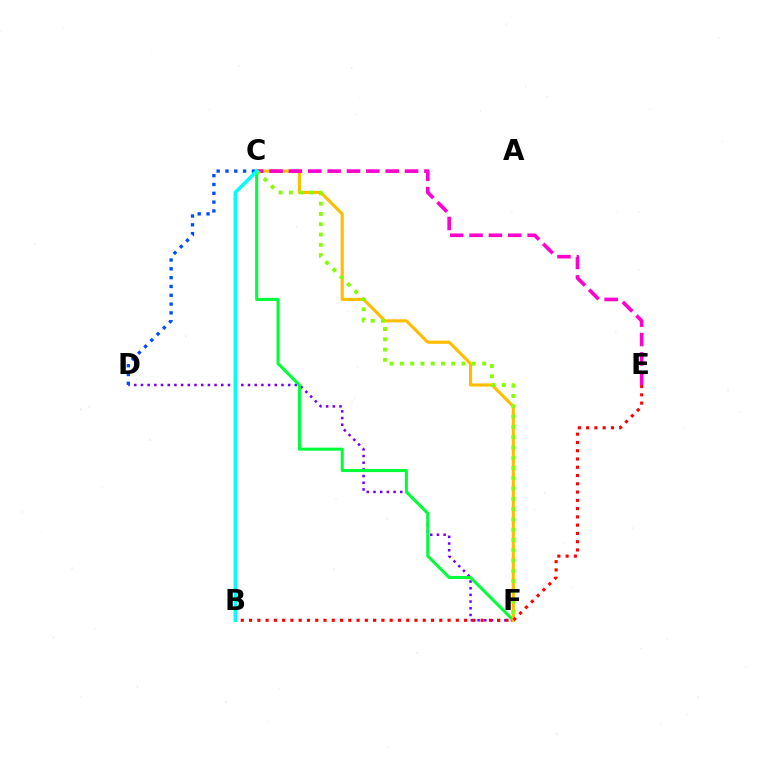{('D', 'F'): [{'color': '#7200ff', 'line_style': 'dotted', 'thickness': 1.82}], ('C', 'D'): [{'color': '#004bff', 'line_style': 'dotted', 'thickness': 2.4}], ('C', 'F'): [{'color': '#00ff39', 'line_style': 'solid', 'thickness': 2.19}, {'color': '#ffbd00', 'line_style': 'solid', 'thickness': 2.26}, {'color': '#84ff00', 'line_style': 'dotted', 'thickness': 2.79}], ('C', 'E'): [{'color': '#ff00cf', 'line_style': 'dashed', 'thickness': 2.63}], ('B', 'E'): [{'color': '#ff0000', 'line_style': 'dotted', 'thickness': 2.25}], ('B', 'C'): [{'color': '#00fff6', 'line_style': 'solid', 'thickness': 2.54}]}